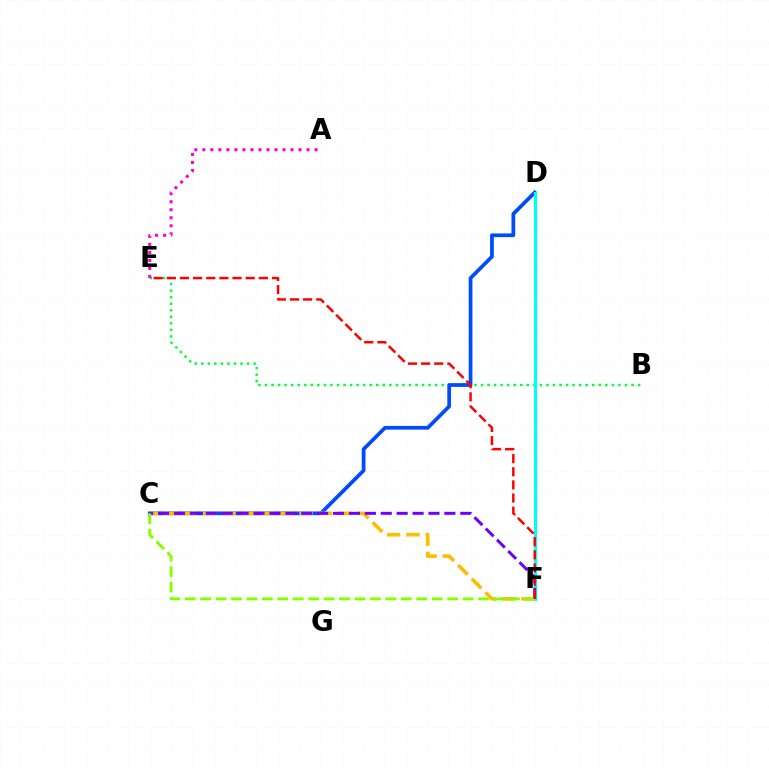{('B', 'E'): [{'color': '#00ff39', 'line_style': 'dotted', 'thickness': 1.78}], ('A', 'E'): [{'color': '#ff00cf', 'line_style': 'dotted', 'thickness': 2.18}], ('C', 'D'): [{'color': '#004bff', 'line_style': 'solid', 'thickness': 2.69}], ('D', 'F'): [{'color': '#00fff6', 'line_style': 'solid', 'thickness': 2.3}], ('C', 'F'): [{'color': '#ffbd00', 'line_style': 'dashed', 'thickness': 2.62}, {'color': '#7200ff', 'line_style': 'dashed', 'thickness': 2.16}, {'color': '#84ff00', 'line_style': 'dashed', 'thickness': 2.1}], ('E', 'F'): [{'color': '#ff0000', 'line_style': 'dashed', 'thickness': 1.79}]}